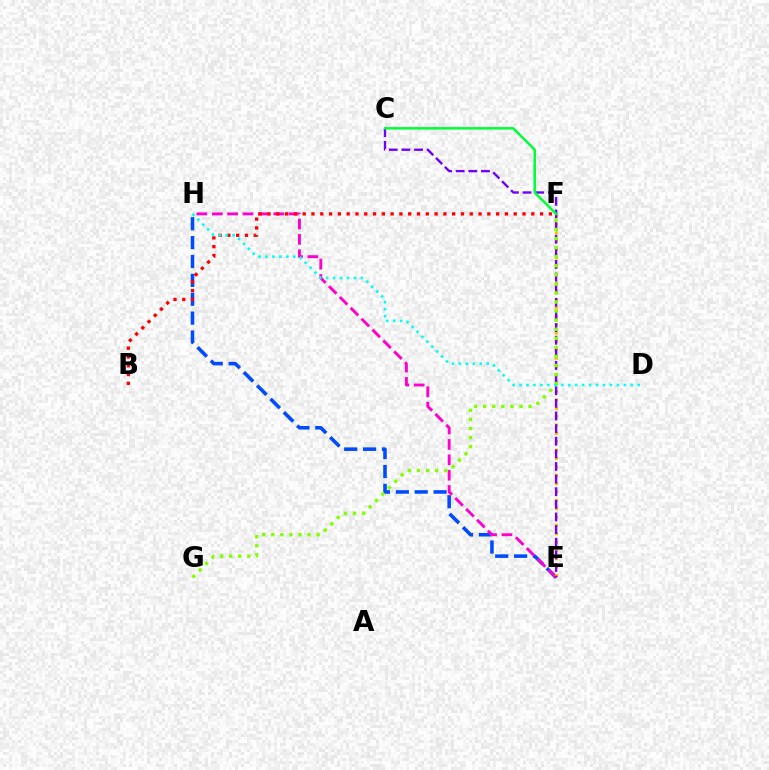{('E', 'H'): [{'color': '#004bff', 'line_style': 'dashed', 'thickness': 2.56}, {'color': '#ff00cf', 'line_style': 'dashed', 'thickness': 2.09}], ('E', 'F'): [{'color': '#ffbd00', 'line_style': 'dotted', 'thickness': 2.27}], ('B', 'F'): [{'color': '#ff0000', 'line_style': 'dotted', 'thickness': 2.39}], ('C', 'E'): [{'color': '#7200ff', 'line_style': 'dashed', 'thickness': 1.72}], ('C', 'F'): [{'color': '#00ff39', 'line_style': 'solid', 'thickness': 1.81}], ('F', 'G'): [{'color': '#84ff00', 'line_style': 'dotted', 'thickness': 2.46}], ('D', 'H'): [{'color': '#00fff6', 'line_style': 'dotted', 'thickness': 1.89}]}